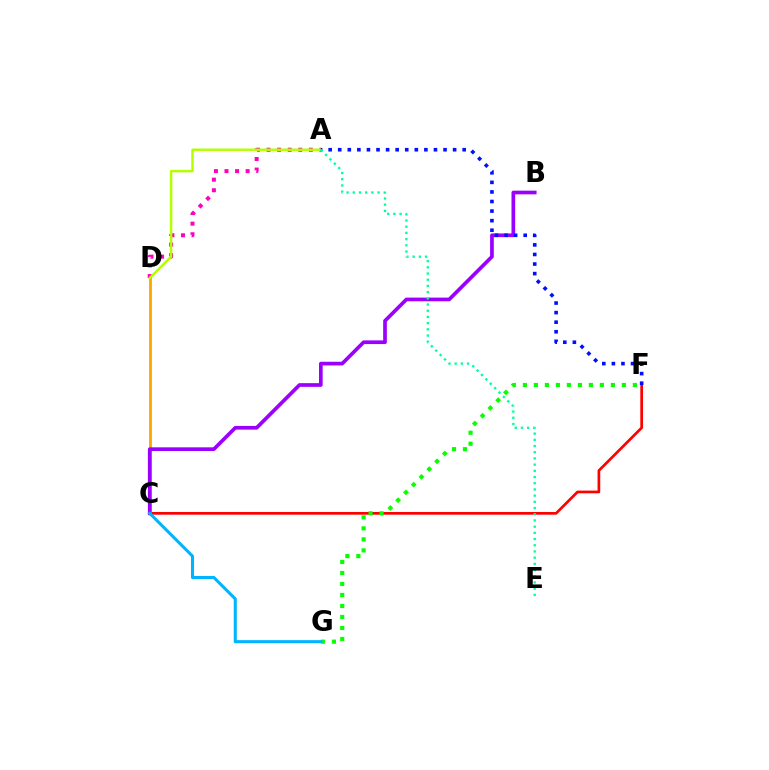{('C', 'F'): [{'color': '#ff0000', 'line_style': 'solid', 'thickness': 1.95}], ('F', 'G'): [{'color': '#08ff00', 'line_style': 'dotted', 'thickness': 2.99}], ('C', 'D'): [{'color': '#ffa500', 'line_style': 'solid', 'thickness': 2.02}], ('A', 'D'): [{'color': '#ff00bd', 'line_style': 'dotted', 'thickness': 2.87}, {'color': '#b3ff00', 'line_style': 'solid', 'thickness': 1.76}], ('B', 'C'): [{'color': '#9b00ff', 'line_style': 'solid', 'thickness': 2.65}], ('A', 'F'): [{'color': '#0010ff', 'line_style': 'dotted', 'thickness': 2.6}], ('A', 'E'): [{'color': '#00ff9d', 'line_style': 'dotted', 'thickness': 1.68}], ('C', 'G'): [{'color': '#00b5ff', 'line_style': 'solid', 'thickness': 2.2}]}